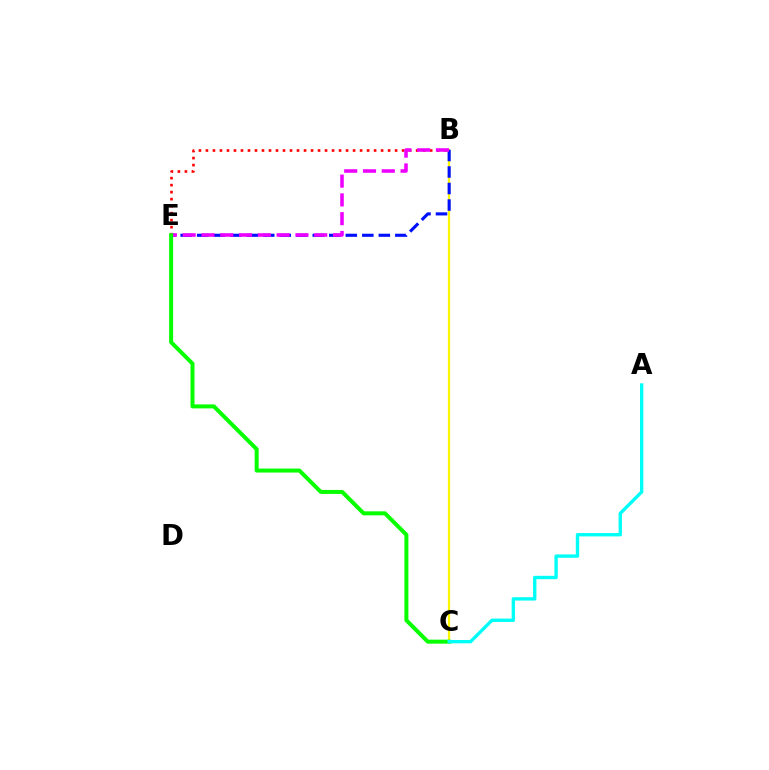{('B', 'E'): [{'color': '#ff0000', 'line_style': 'dotted', 'thickness': 1.9}, {'color': '#0010ff', 'line_style': 'dashed', 'thickness': 2.24}, {'color': '#ee00ff', 'line_style': 'dashed', 'thickness': 2.55}], ('B', 'C'): [{'color': '#fcf500', 'line_style': 'solid', 'thickness': 1.61}], ('C', 'E'): [{'color': '#08ff00', 'line_style': 'solid', 'thickness': 2.88}], ('A', 'C'): [{'color': '#00fff6', 'line_style': 'solid', 'thickness': 2.42}]}